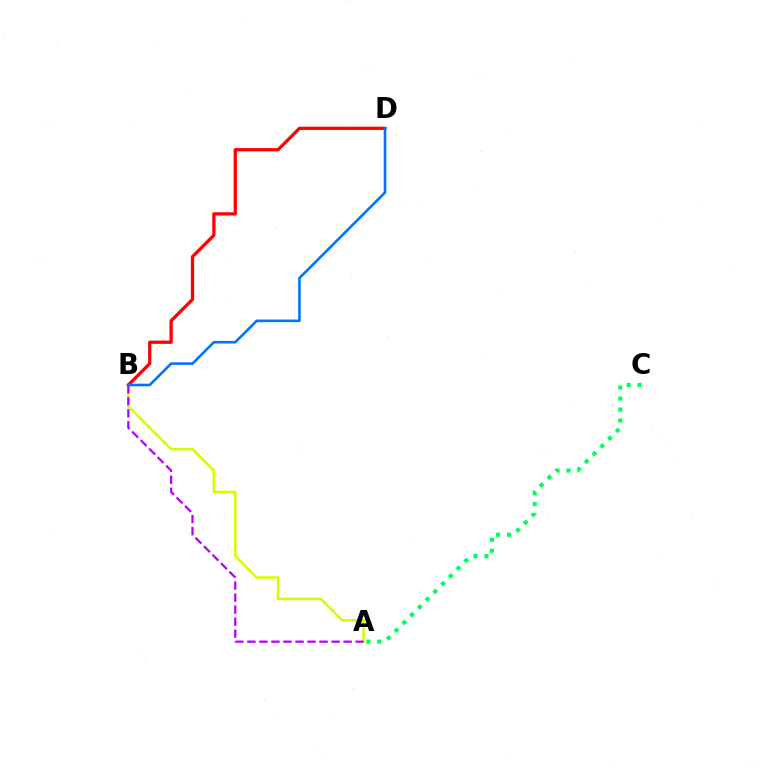{('A', 'B'): [{'color': '#d1ff00', 'line_style': 'solid', 'thickness': 1.83}, {'color': '#b900ff', 'line_style': 'dashed', 'thickness': 1.63}], ('A', 'C'): [{'color': '#00ff5c', 'line_style': 'dotted', 'thickness': 2.98}], ('B', 'D'): [{'color': '#ff0000', 'line_style': 'solid', 'thickness': 2.35}, {'color': '#0074ff', 'line_style': 'solid', 'thickness': 1.88}]}